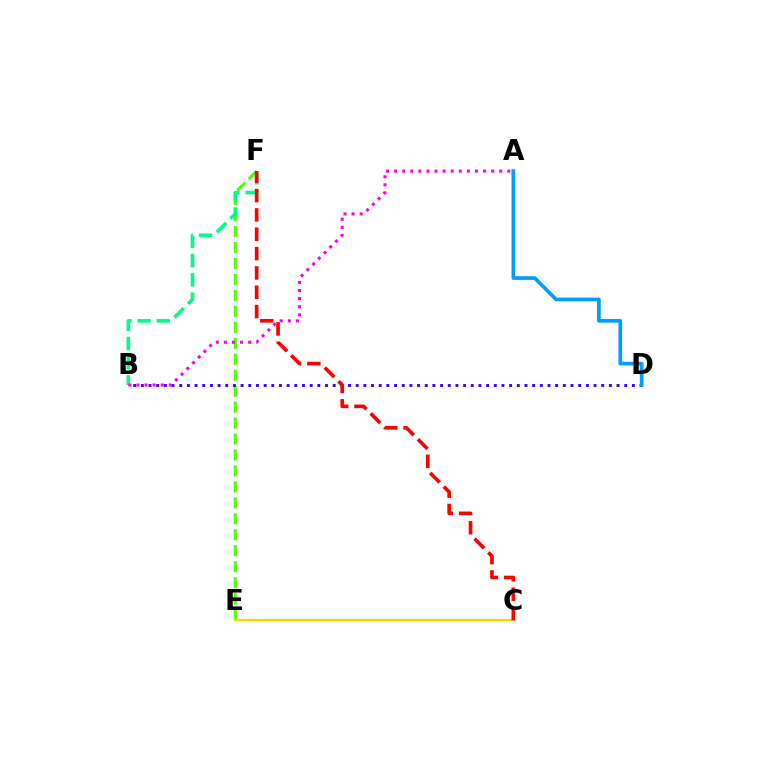{('E', 'F'): [{'color': '#4fff00', 'line_style': 'dashed', 'thickness': 2.17}], ('B', 'D'): [{'color': '#3700ff', 'line_style': 'dotted', 'thickness': 2.08}], ('B', 'F'): [{'color': '#00ff86', 'line_style': 'dashed', 'thickness': 2.61}], ('A', 'B'): [{'color': '#ff00ed', 'line_style': 'dotted', 'thickness': 2.2}], ('A', 'D'): [{'color': '#009eff', 'line_style': 'solid', 'thickness': 2.65}], ('C', 'E'): [{'color': '#ffd500', 'line_style': 'solid', 'thickness': 1.67}], ('C', 'F'): [{'color': '#ff0000', 'line_style': 'dashed', 'thickness': 2.63}]}